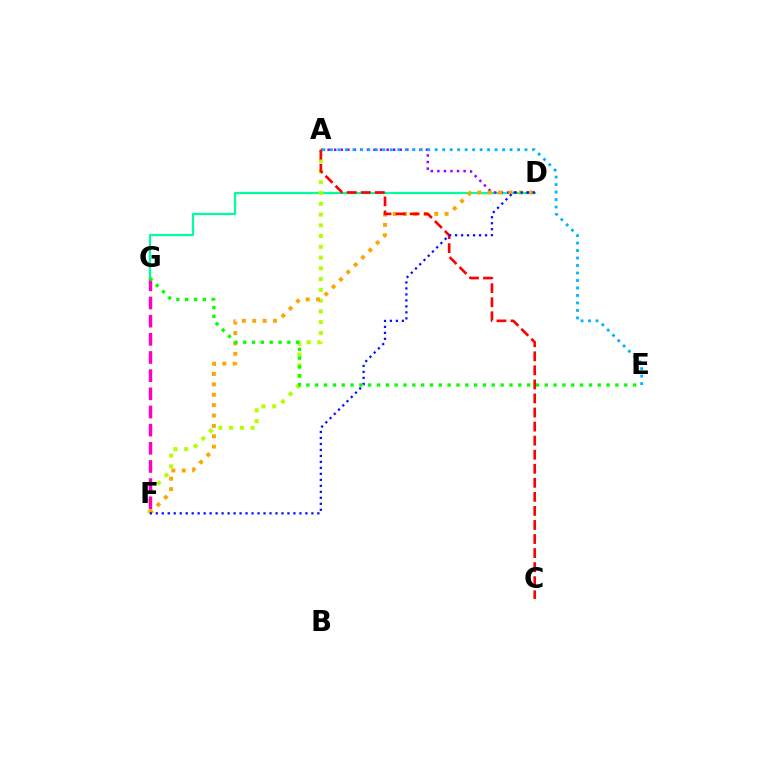{('D', 'G'): [{'color': '#00ff9d', 'line_style': 'solid', 'thickness': 1.6}], ('A', 'D'): [{'color': '#9b00ff', 'line_style': 'dotted', 'thickness': 1.78}], ('A', 'F'): [{'color': '#b3ff00', 'line_style': 'dotted', 'thickness': 2.92}], ('D', 'F'): [{'color': '#ffa500', 'line_style': 'dotted', 'thickness': 2.82}, {'color': '#0010ff', 'line_style': 'dotted', 'thickness': 1.63}], ('F', 'G'): [{'color': '#ff00bd', 'line_style': 'dashed', 'thickness': 2.47}], ('E', 'G'): [{'color': '#08ff00', 'line_style': 'dotted', 'thickness': 2.4}], ('A', 'E'): [{'color': '#00b5ff', 'line_style': 'dotted', 'thickness': 2.03}], ('A', 'C'): [{'color': '#ff0000', 'line_style': 'dashed', 'thickness': 1.91}]}